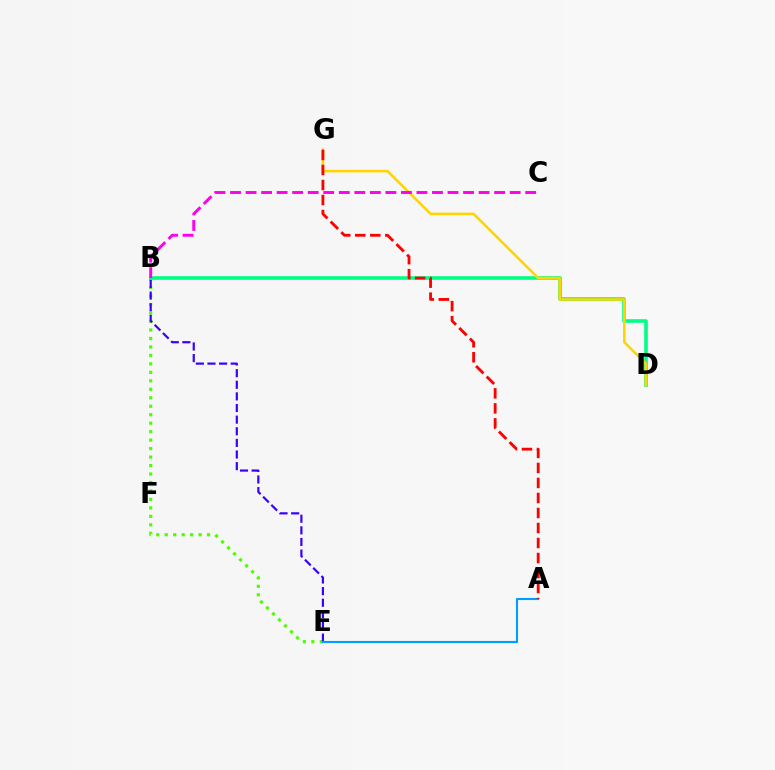{('B', 'E'): [{'color': '#4fff00', 'line_style': 'dotted', 'thickness': 2.3}, {'color': '#3700ff', 'line_style': 'dashed', 'thickness': 1.58}], ('B', 'D'): [{'color': '#00ff86', 'line_style': 'solid', 'thickness': 2.6}], ('D', 'G'): [{'color': '#ffd500', 'line_style': 'solid', 'thickness': 1.84}], ('B', 'C'): [{'color': '#ff00ed', 'line_style': 'dashed', 'thickness': 2.11}], ('A', 'E'): [{'color': '#009eff', 'line_style': 'solid', 'thickness': 1.53}], ('A', 'G'): [{'color': '#ff0000', 'line_style': 'dashed', 'thickness': 2.04}]}